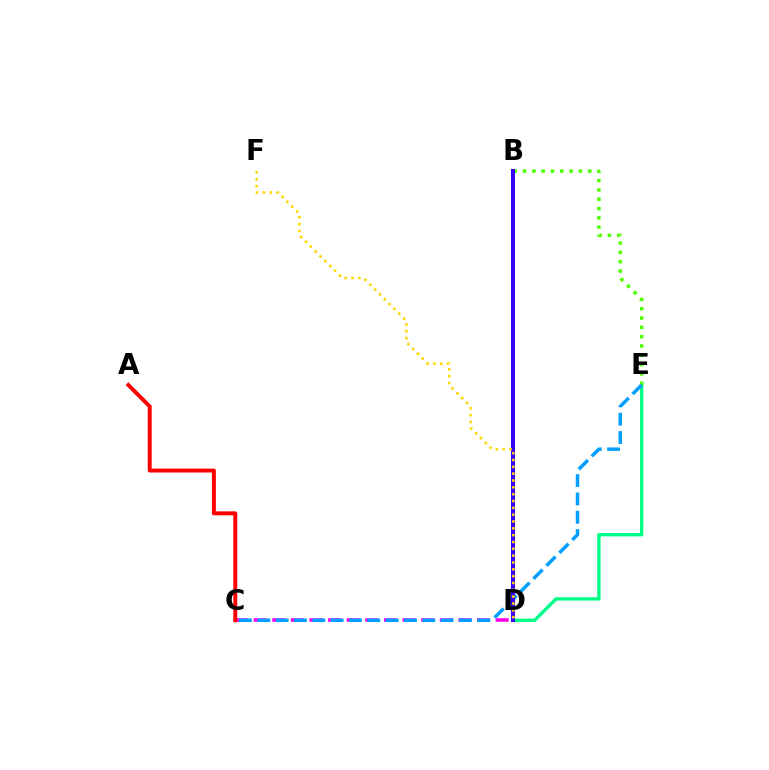{('D', 'E'): [{'color': '#00ff86', 'line_style': 'solid', 'thickness': 2.42}], ('B', 'E'): [{'color': '#4fff00', 'line_style': 'dotted', 'thickness': 2.53}], ('C', 'D'): [{'color': '#ff00ed', 'line_style': 'dashed', 'thickness': 2.53}], ('A', 'C'): [{'color': '#ff0000', 'line_style': 'solid', 'thickness': 2.83}], ('C', 'E'): [{'color': '#009eff', 'line_style': 'dashed', 'thickness': 2.49}], ('B', 'D'): [{'color': '#3700ff', 'line_style': 'solid', 'thickness': 2.92}], ('D', 'F'): [{'color': '#ffd500', 'line_style': 'dotted', 'thickness': 1.86}]}